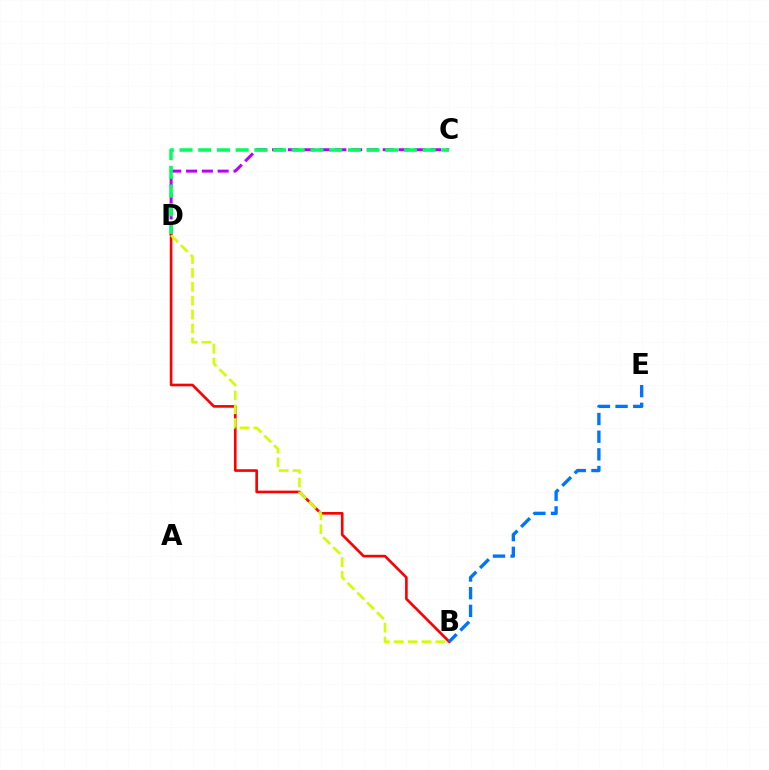{('C', 'D'): [{'color': '#b900ff', 'line_style': 'dashed', 'thickness': 2.15}, {'color': '#00ff5c', 'line_style': 'dashed', 'thickness': 2.54}], ('B', 'D'): [{'color': '#ff0000', 'line_style': 'solid', 'thickness': 1.91}, {'color': '#d1ff00', 'line_style': 'dashed', 'thickness': 1.89}], ('B', 'E'): [{'color': '#0074ff', 'line_style': 'dashed', 'thickness': 2.4}]}